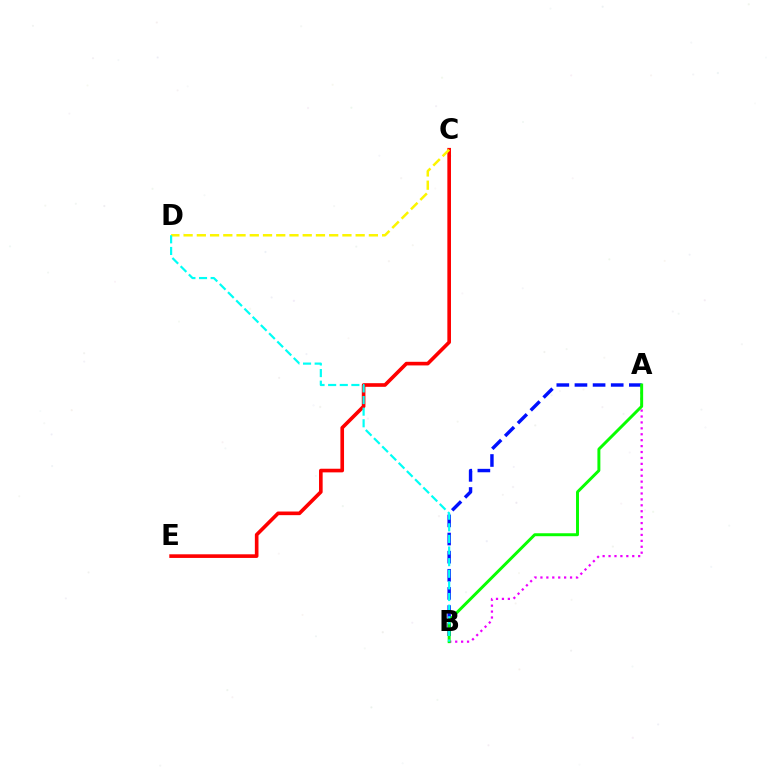{('C', 'E'): [{'color': '#ff0000', 'line_style': 'solid', 'thickness': 2.62}], ('A', 'B'): [{'color': '#0010ff', 'line_style': 'dashed', 'thickness': 2.46}, {'color': '#ee00ff', 'line_style': 'dotted', 'thickness': 1.61}, {'color': '#08ff00', 'line_style': 'solid', 'thickness': 2.13}], ('C', 'D'): [{'color': '#fcf500', 'line_style': 'dashed', 'thickness': 1.8}], ('B', 'D'): [{'color': '#00fff6', 'line_style': 'dashed', 'thickness': 1.58}]}